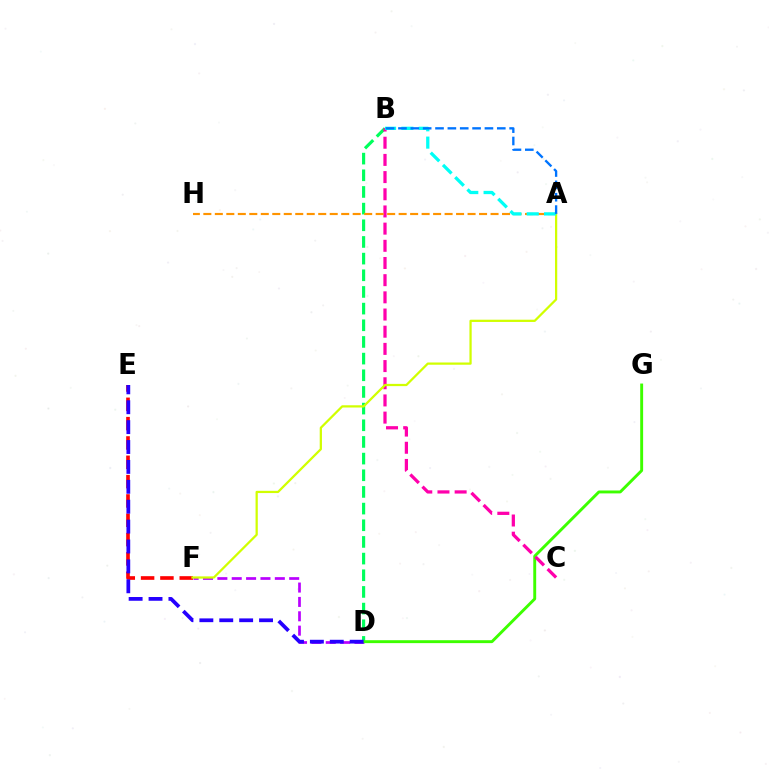{('E', 'F'): [{'color': '#ff0000', 'line_style': 'dashed', 'thickness': 2.63}], ('D', 'F'): [{'color': '#b900ff', 'line_style': 'dashed', 'thickness': 1.95}], ('B', 'D'): [{'color': '#00ff5c', 'line_style': 'dashed', 'thickness': 2.26}], ('D', 'G'): [{'color': '#3dff00', 'line_style': 'solid', 'thickness': 2.09}], ('D', 'E'): [{'color': '#2500ff', 'line_style': 'dashed', 'thickness': 2.7}], ('B', 'C'): [{'color': '#ff00ac', 'line_style': 'dashed', 'thickness': 2.33}], ('A', 'H'): [{'color': '#ff9400', 'line_style': 'dashed', 'thickness': 1.56}], ('A', 'F'): [{'color': '#d1ff00', 'line_style': 'solid', 'thickness': 1.62}], ('A', 'B'): [{'color': '#00fff6', 'line_style': 'dashed', 'thickness': 2.35}, {'color': '#0074ff', 'line_style': 'dashed', 'thickness': 1.68}]}